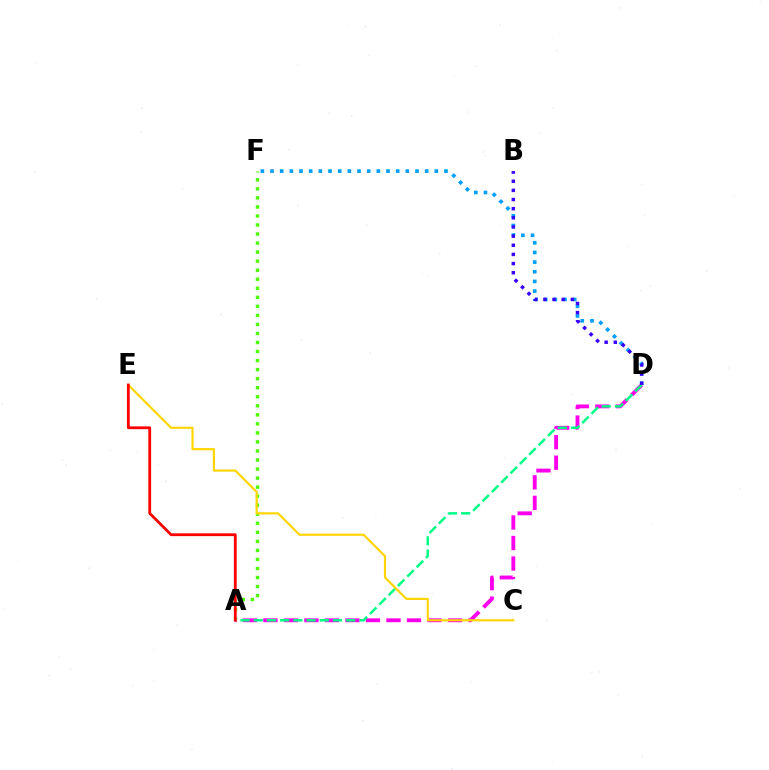{('A', 'F'): [{'color': '#4fff00', 'line_style': 'dotted', 'thickness': 2.46}], ('D', 'F'): [{'color': '#009eff', 'line_style': 'dotted', 'thickness': 2.63}], ('A', 'D'): [{'color': '#ff00ed', 'line_style': 'dashed', 'thickness': 2.79}, {'color': '#00ff86', 'line_style': 'dashed', 'thickness': 1.79}], ('B', 'D'): [{'color': '#3700ff', 'line_style': 'dotted', 'thickness': 2.49}], ('C', 'E'): [{'color': '#ffd500', 'line_style': 'solid', 'thickness': 1.57}], ('A', 'E'): [{'color': '#ff0000', 'line_style': 'solid', 'thickness': 2.01}]}